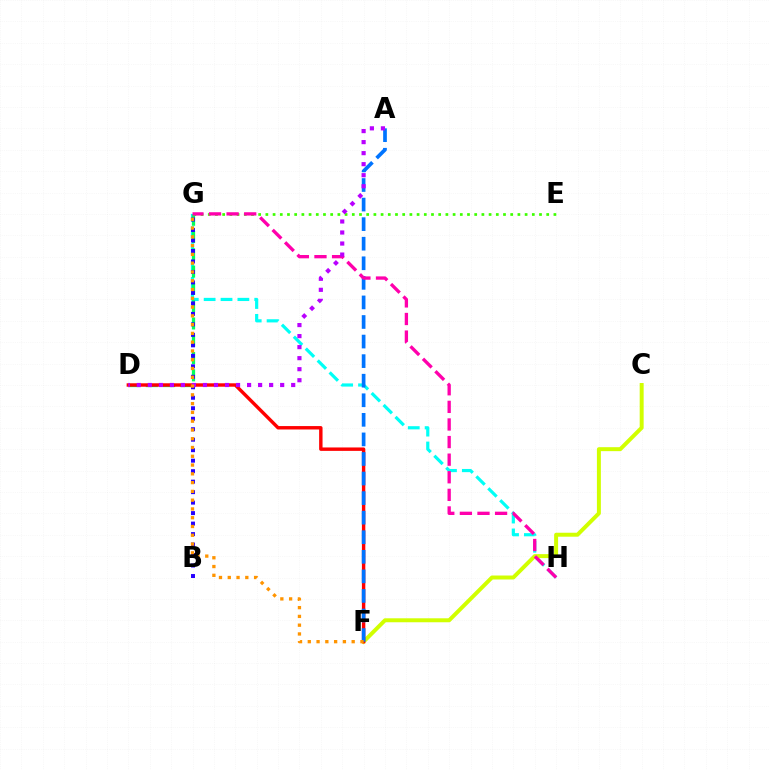{('G', 'H'): [{'color': '#00fff6', 'line_style': 'dashed', 'thickness': 2.29}, {'color': '#ff00ac', 'line_style': 'dashed', 'thickness': 2.39}], ('D', 'G'): [{'color': '#00ff5c', 'line_style': 'dashed', 'thickness': 2.35}], ('C', 'F'): [{'color': '#d1ff00', 'line_style': 'solid', 'thickness': 2.86}], ('D', 'F'): [{'color': '#ff0000', 'line_style': 'solid', 'thickness': 2.46}], ('B', 'G'): [{'color': '#2500ff', 'line_style': 'dotted', 'thickness': 2.85}], ('A', 'F'): [{'color': '#0074ff', 'line_style': 'dashed', 'thickness': 2.66}], ('E', 'G'): [{'color': '#3dff00', 'line_style': 'dotted', 'thickness': 1.96}], ('A', 'D'): [{'color': '#b900ff', 'line_style': 'dotted', 'thickness': 3.0}], ('F', 'G'): [{'color': '#ff9400', 'line_style': 'dotted', 'thickness': 2.38}]}